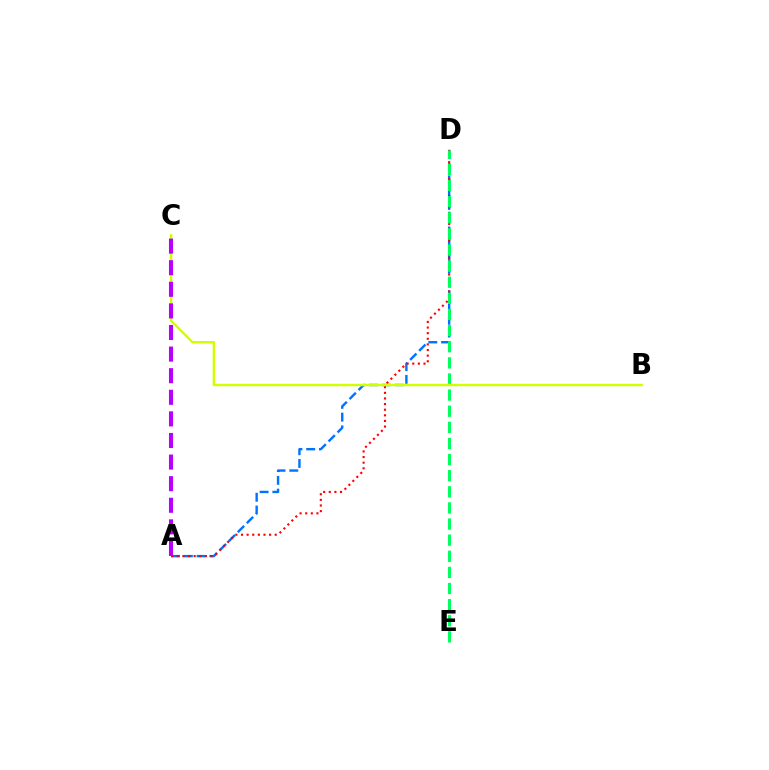{('A', 'D'): [{'color': '#0074ff', 'line_style': 'dashed', 'thickness': 1.73}, {'color': '#ff0000', 'line_style': 'dotted', 'thickness': 1.53}], ('D', 'E'): [{'color': '#00ff5c', 'line_style': 'dashed', 'thickness': 2.19}], ('B', 'C'): [{'color': '#d1ff00', 'line_style': 'solid', 'thickness': 1.75}], ('A', 'C'): [{'color': '#b900ff', 'line_style': 'dashed', 'thickness': 2.93}]}